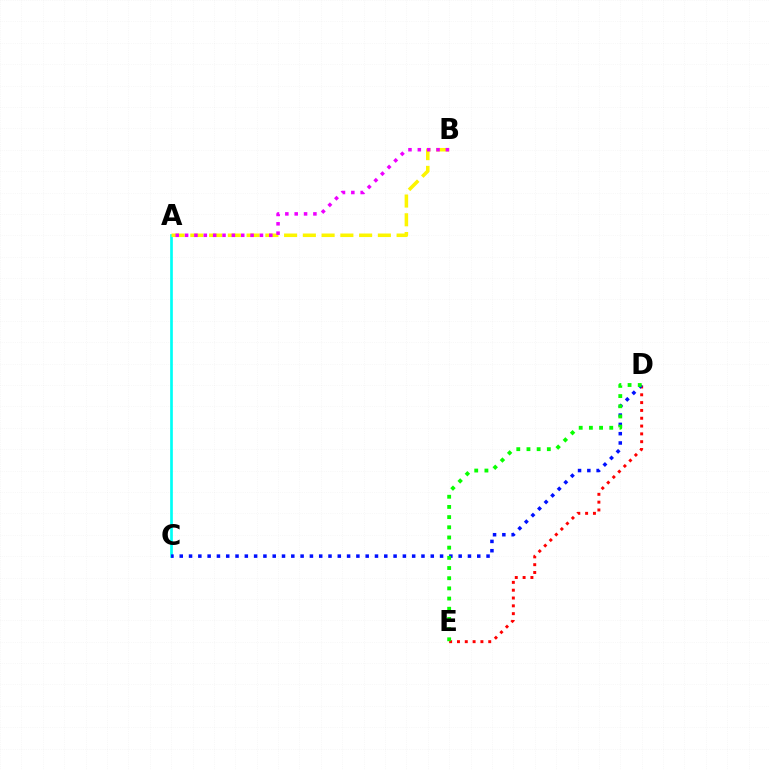{('A', 'C'): [{'color': '#00fff6', 'line_style': 'solid', 'thickness': 1.93}], ('A', 'B'): [{'color': '#fcf500', 'line_style': 'dashed', 'thickness': 2.55}, {'color': '#ee00ff', 'line_style': 'dotted', 'thickness': 2.54}], ('D', 'E'): [{'color': '#ff0000', 'line_style': 'dotted', 'thickness': 2.12}, {'color': '#08ff00', 'line_style': 'dotted', 'thickness': 2.77}], ('C', 'D'): [{'color': '#0010ff', 'line_style': 'dotted', 'thickness': 2.53}]}